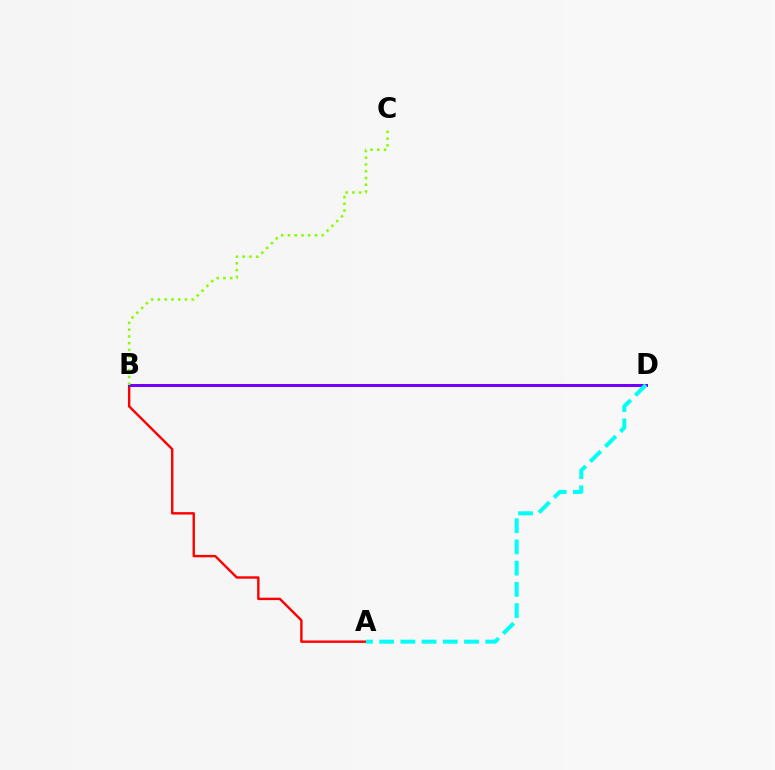{('A', 'B'): [{'color': '#ff0000', 'line_style': 'solid', 'thickness': 1.73}], ('B', 'D'): [{'color': '#7200ff', 'line_style': 'solid', 'thickness': 2.17}], ('B', 'C'): [{'color': '#84ff00', 'line_style': 'dotted', 'thickness': 1.84}], ('A', 'D'): [{'color': '#00fff6', 'line_style': 'dashed', 'thickness': 2.88}]}